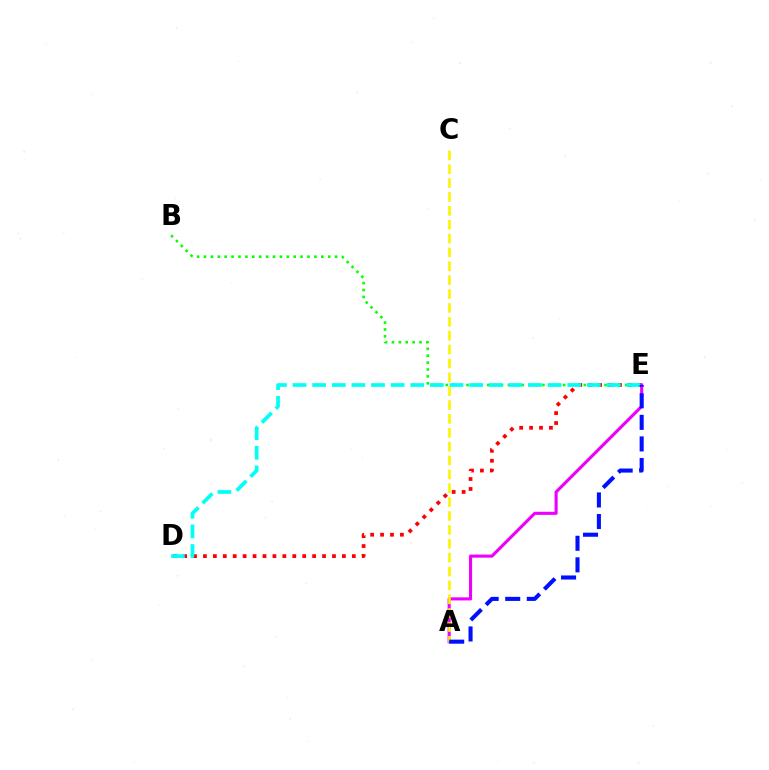{('D', 'E'): [{'color': '#ff0000', 'line_style': 'dotted', 'thickness': 2.7}, {'color': '#00fff6', 'line_style': 'dashed', 'thickness': 2.67}], ('B', 'E'): [{'color': '#08ff00', 'line_style': 'dotted', 'thickness': 1.88}], ('A', 'E'): [{'color': '#ee00ff', 'line_style': 'solid', 'thickness': 2.23}, {'color': '#0010ff', 'line_style': 'dashed', 'thickness': 2.93}], ('A', 'C'): [{'color': '#fcf500', 'line_style': 'dashed', 'thickness': 1.88}]}